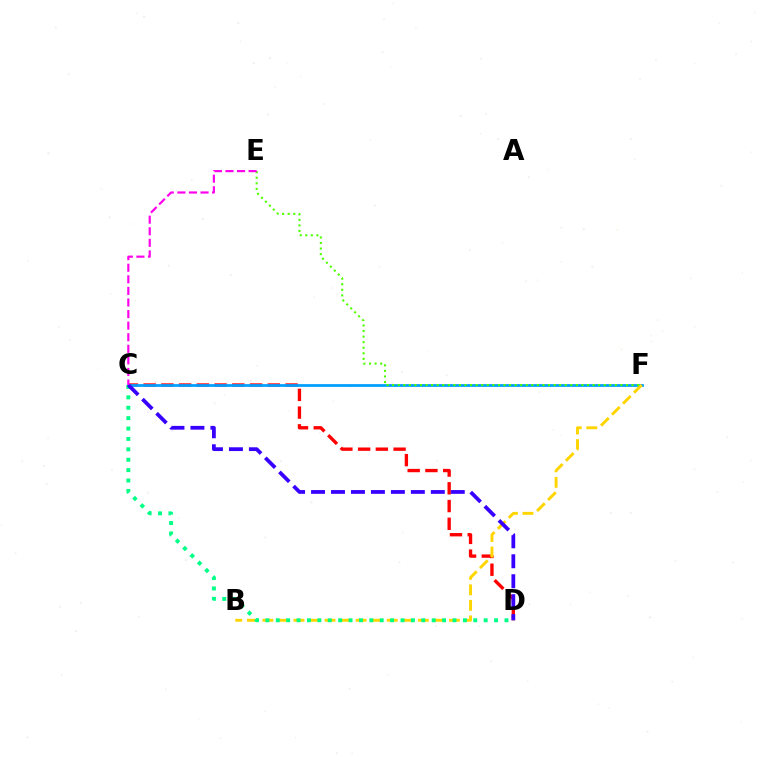{('C', 'D'): [{'color': '#ff0000', 'line_style': 'dashed', 'thickness': 2.41}, {'color': '#00ff86', 'line_style': 'dotted', 'thickness': 2.82}, {'color': '#3700ff', 'line_style': 'dashed', 'thickness': 2.71}], ('C', 'F'): [{'color': '#009eff', 'line_style': 'solid', 'thickness': 1.98}], ('B', 'F'): [{'color': '#ffd500', 'line_style': 'dashed', 'thickness': 2.11}], ('E', 'F'): [{'color': '#4fff00', 'line_style': 'dotted', 'thickness': 1.51}], ('C', 'E'): [{'color': '#ff00ed', 'line_style': 'dashed', 'thickness': 1.57}]}